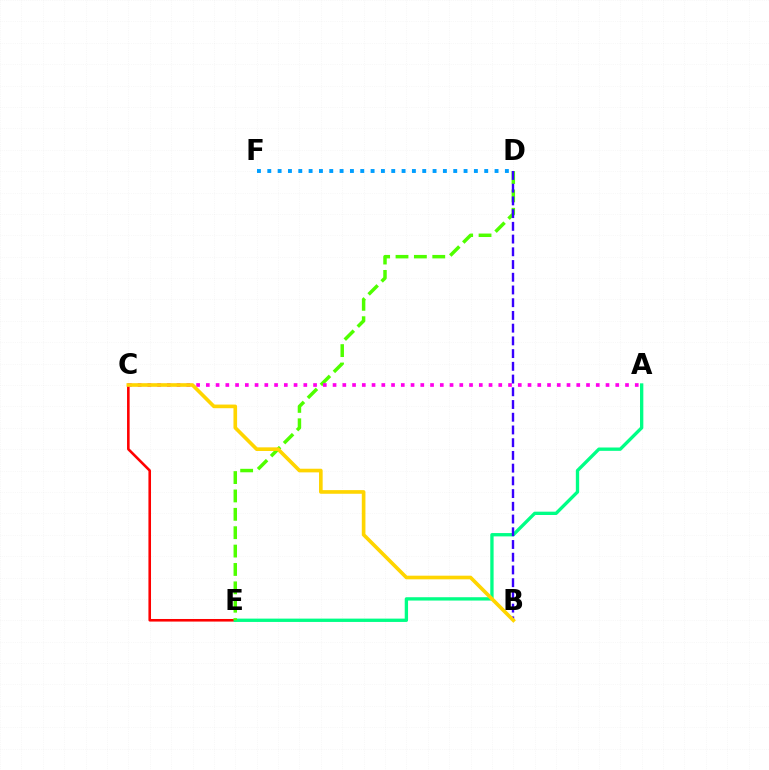{('C', 'E'): [{'color': '#ff0000', 'line_style': 'solid', 'thickness': 1.86}], ('A', 'E'): [{'color': '#00ff86', 'line_style': 'solid', 'thickness': 2.4}], ('D', 'E'): [{'color': '#4fff00', 'line_style': 'dashed', 'thickness': 2.5}], ('D', 'F'): [{'color': '#009eff', 'line_style': 'dotted', 'thickness': 2.81}], ('A', 'C'): [{'color': '#ff00ed', 'line_style': 'dotted', 'thickness': 2.65}], ('B', 'D'): [{'color': '#3700ff', 'line_style': 'dashed', 'thickness': 1.73}], ('B', 'C'): [{'color': '#ffd500', 'line_style': 'solid', 'thickness': 2.62}]}